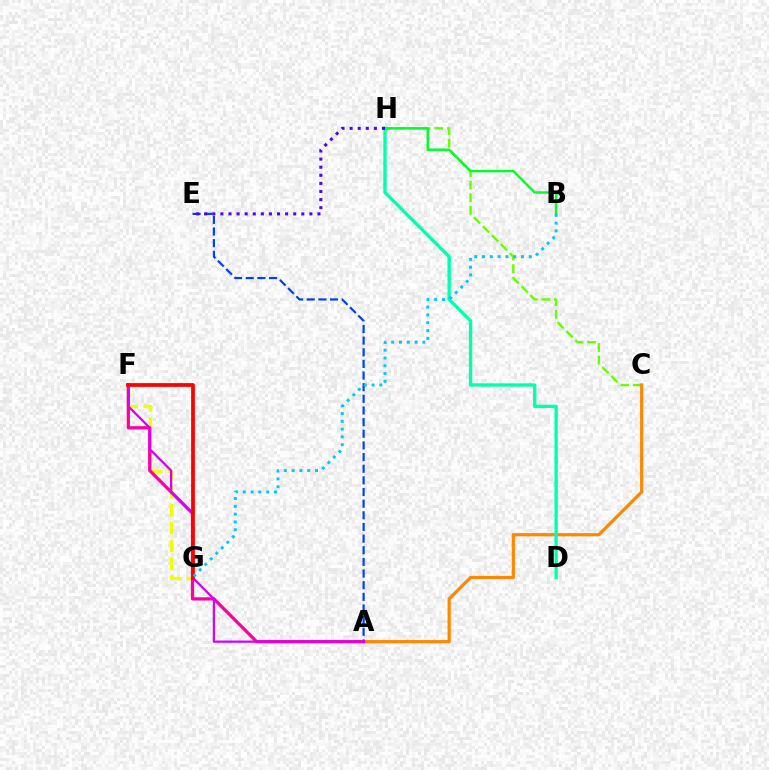{('F', 'G'): [{'color': '#eeff00', 'line_style': 'dashed', 'thickness': 2.44}, {'color': '#ff0000', 'line_style': 'solid', 'thickness': 2.7}], ('A', 'E'): [{'color': '#003fff', 'line_style': 'dashed', 'thickness': 1.58}], ('C', 'H'): [{'color': '#66ff00', 'line_style': 'dashed', 'thickness': 1.72}], ('A', 'C'): [{'color': '#ff8800', 'line_style': 'solid', 'thickness': 2.31}], ('D', 'H'): [{'color': '#00ffaf', 'line_style': 'solid', 'thickness': 2.39}], ('A', 'F'): [{'color': '#ff00a0', 'line_style': 'solid', 'thickness': 2.33}, {'color': '#d600ff', 'line_style': 'solid', 'thickness': 1.63}], ('B', 'H'): [{'color': '#00ff27', 'line_style': 'solid', 'thickness': 1.74}], ('E', 'H'): [{'color': '#4f00ff', 'line_style': 'dotted', 'thickness': 2.2}], ('B', 'G'): [{'color': '#00c7ff', 'line_style': 'dotted', 'thickness': 2.12}]}